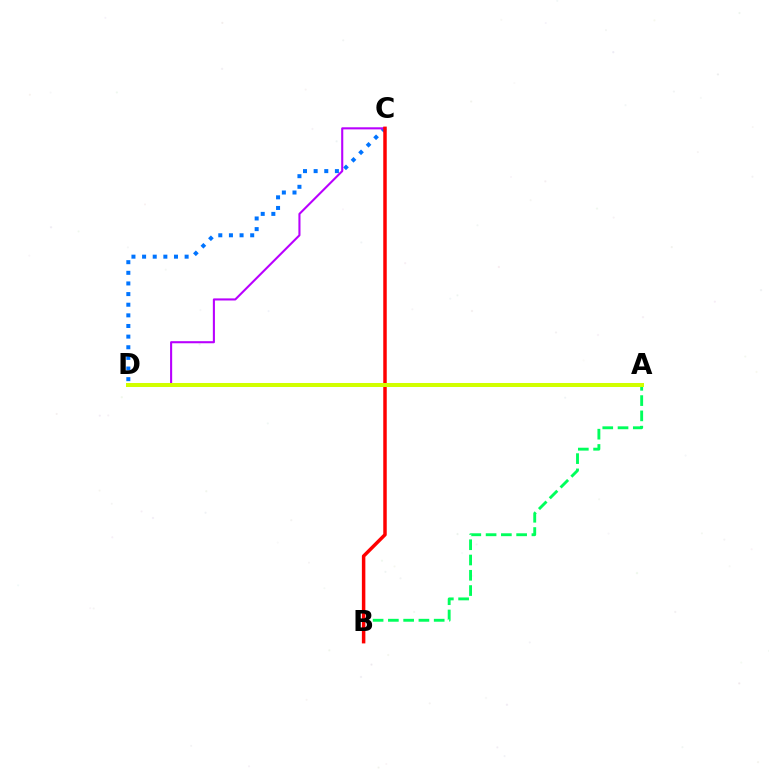{('A', 'B'): [{'color': '#00ff5c', 'line_style': 'dashed', 'thickness': 2.07}], ('C', 'D'): [{'color': '#0074ff', 'line_style': 'dotted', 'thickness': 2.89}, {'color': '#b900ff', 'line_style': 'solid', 'thickness': 1.51}], ('B', 'C'): [{'color': '#ff0000', 'line_style': 'solid', 'thickness': 2.5}], ('A', 'D'): [{'color': '#d1ff00', 'line_style': 'solid', 'thickness': 2.89}]}